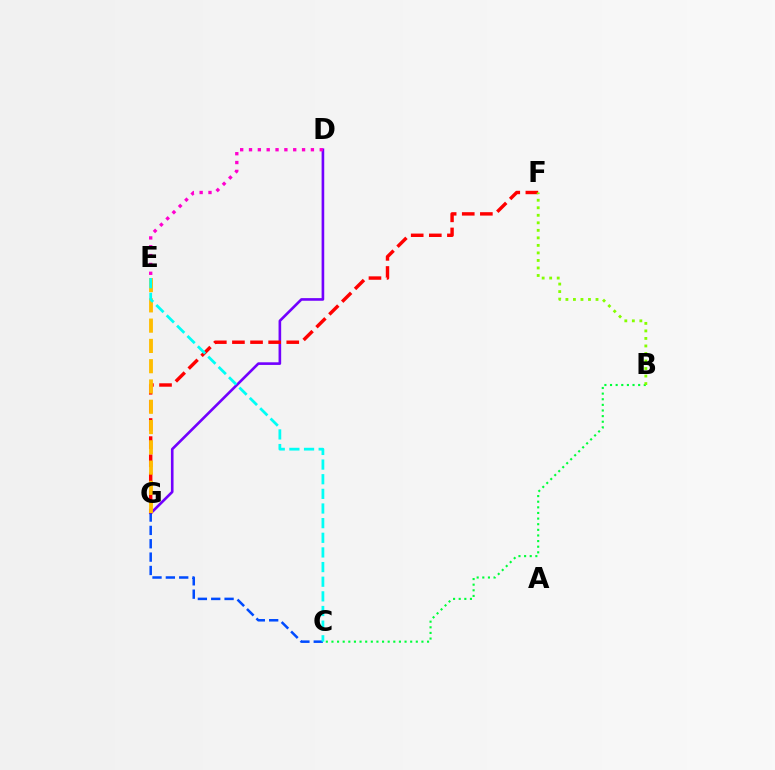{('D', 'G'): [{'color': '#7200ff', 'line_style': 'solid', 'thickness': 1.89}], ('C', 'G'): [{'color': '#004bff', 'line_style': 'dashed', 'thickness': 1.81}], ('F', 'G'): [{'color': '#ff0000', 'line_style': 'dashed', 'thickness': 2.46}], ('E', 'G'): [{'color': '#ffbd00', 'line_style': 'dashed', 'thickness': 2.75}], ('B', 'C'): [{'color': '#00ff39', 'line_style': 'dotted', 'thickness': 1.53}], ('B', 'F'): [{'color': '#84ff00', 'line_style': 'dotted', 'thickness': 2.04}], ('C', 'E'): [{'color': '#00fff6', 'line_style': 'dashed', 'thickness': 1.99}], ('D', 'E'): [{'color': '#ff00cf', 'line_style': 'dotted', 'thickness': 2.4}]}